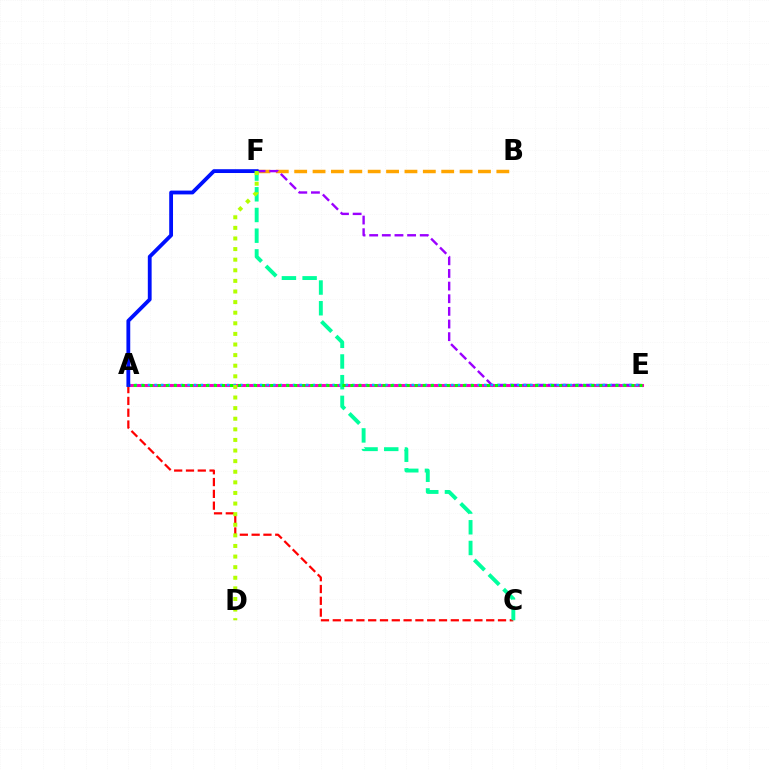{('B', 'F'): [{'color': '#ffa500', 'line_style': 'dashed', 'thickness': 2.5}], ('A', 'E'): [{'color': '#ff00bd', 'line_style': 'solid', 'thickness': 2.19}, {'color': '#00b5ff', 'line_style': 'dotted', 'thickness': 1.79}, {'color': '#08ff00', 'line_style': 'dotted', 'thickness': 2.18}], ('E', 'F'): [{'color': '#9b00ff', 'line_style': 'dashed', 'thickness': 1.72}], ('A', 'C'): [{'color': '#ff0000', 'line_style': 'dashed', 'thickness': 1.6}], ('A', 'F'): [{'color': '#0010ff', 'line_style': 'solid', 'thickness': 2.74}], ('C', 'F'): [{'color': '#00ff9d', 'line_style': 'dashed', 'thickness': 2.81}], ('D', 'F'): [{'color': '#b3ff00', 'line_style': 'dotted', 'thickness': 2.88}]}